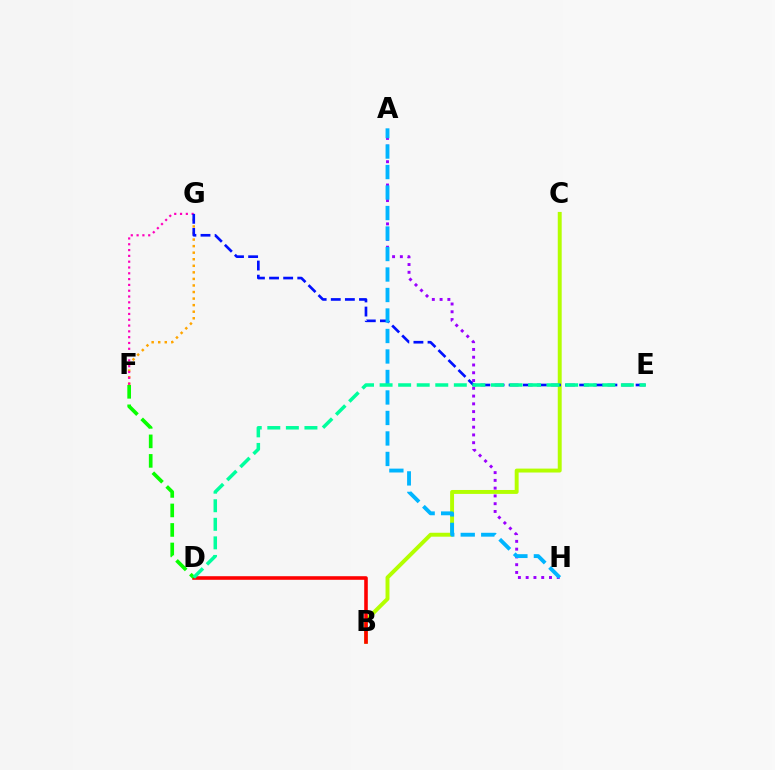{('A', 'H'): [{'color': '#9b00ff', 'line_style': 'dotted', 'thickness': 2.11}, {'color': '#00b5ff', 'line_style': 'dashed', 'thickness': 2.78}], ('F', 'G'): [{'color': '#ffa500', 'line_style': 'dotted', 'thickness': 1.78}, {'color': '#ff00bd', 'line_style': 'dotted', 'thickness': 1.58}], ('B', 'C'): [{'color': '#b3ff00', 'line_style': 'solid', 'thickness': 2.83}], ('E', 'G'): [{'color': '#0010ff', 'line_style': 'dashed', 'thickness': 1.92}], ('B', 'D'): [{'color': '#ff0000', 'line_style': 'solid', 'thickness': 2.58}], ('D', 'F'): [{'color': '#08ff00', 'line_style': 'dashed', 'thickness': 2.65}], ('D', 'E'): [{'color': '#00ff9d', 'line_style': 'dashed', 'thickness': 2.52}]}